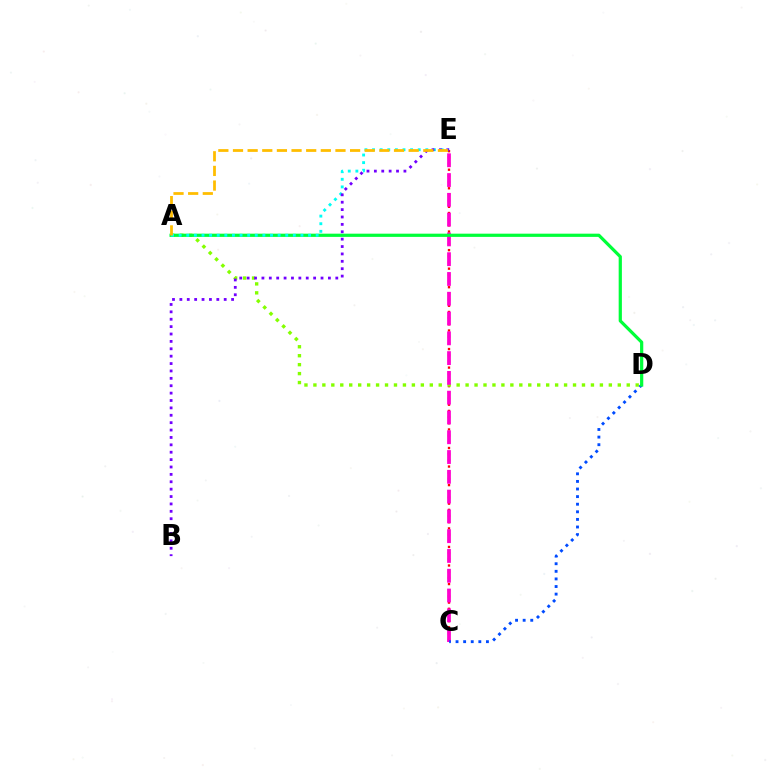{('C', 'E'): [{'color': '#ff0000', 'line_style': 'dotted', 'thickness': 1.68}, {'color': '#ff00cf', 'line_style': 'dashed', 'thickness': 2.69}], ('A', 'D'): [{'color': '#84ff00', 'line_style': 'dotted', 'thickness': 2.43}, {'color': '#00ff39', 'line_style': 'solid', 'thickness': 2.31}], ('C', 'D'): [{'color': '#004bff', 'line_style': 'dotted', 'thickness': 2.06}], ('A', 'E'): [{'color': '#00fff6', 'line_style': 'dotted', 'thickness': 2.07}, {'color': '#ffbd00', 'line_style': 'dashed', 'thickness': 1.99}], ('B', 'E'): [{'color': '#7200ff', 'line_style': 'dotted', 'thickness': 2.01}]}